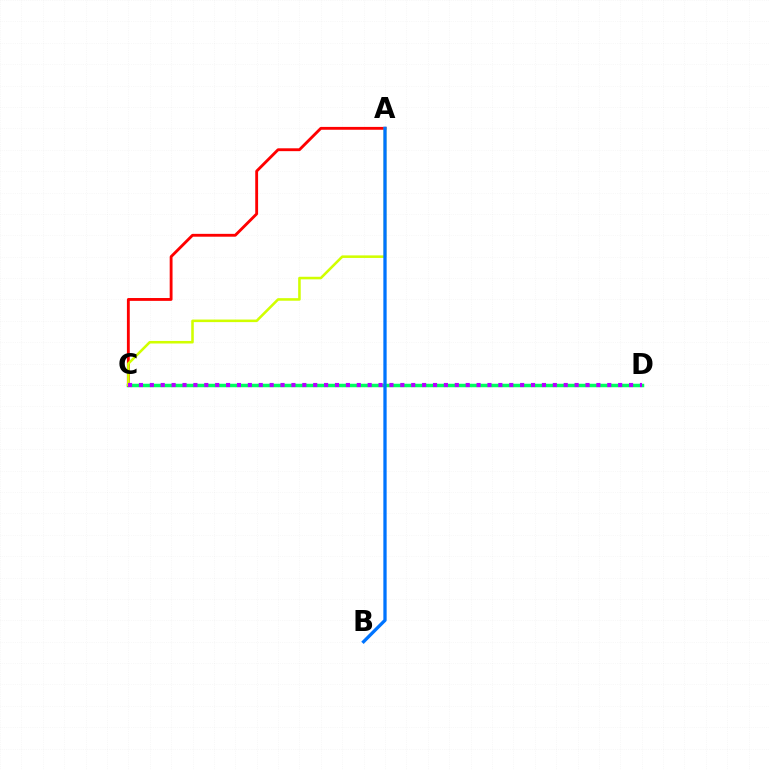{('C', 'D'): [{'color': '#00ff5c', 'line_style': 'solid', 'thickness': 2.52}, {'color': '#b900ff', 'line_style': 'dotted', 'thickness': 2.96}], ('A', 'C'): [{'color': '#ff0000', 'line_style': 'solid', 'thickness': 2.05}, {'color': '#d1ff00', 'line_style': 'solid', 'thickness': 1.84}], ('A', 'B'): [{'color': '#0074ff', 'line_style': 'solid', 'thickness': 2.37}]}